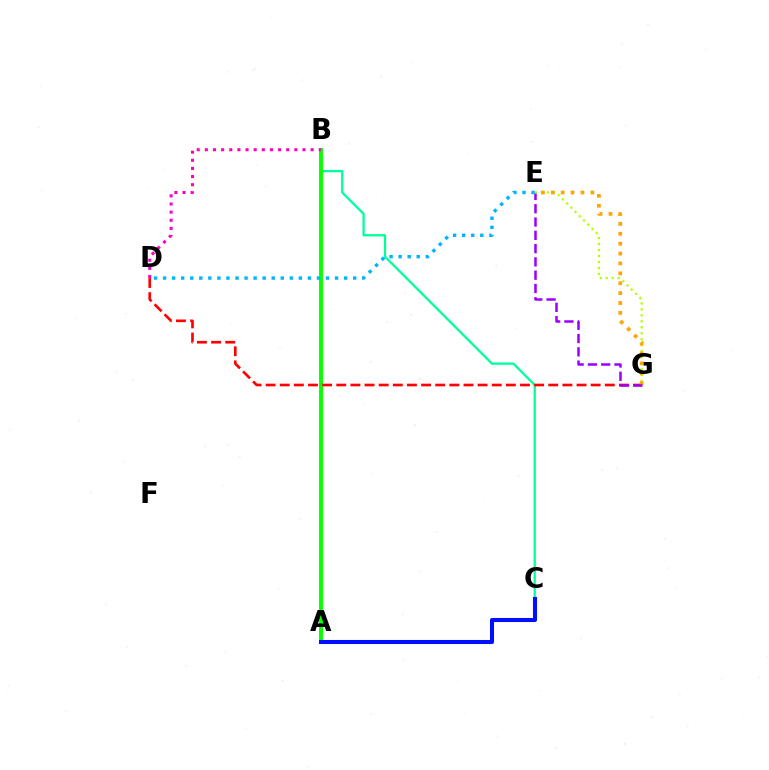{('B', 'C'): [{'color': '#00ff9d', 'line_style': 'solid', 'thickness': 1.65}], ('A', 'B'): [{'color': '#08ff00', 'line_style': 'solid', 'thickness': 2.81}], ('D', 'G'): [{'color': '#ff0000', 'line_style': 'dashed', 'thickness': 1.92}], ('E', 'G'): [{'color': '#b3ff00', 'line_style': 'dotted', 'thickness': 1.62}, {'color': '#ffa500', 'line_style': 'dotted', 'thickness': 2.69}, {'color': '#9b00ff', 'line_style': 'dashed', 'thickness': 1.81}], ('A', 'C'): [{'color': '#0010ff', 'line_style': 'solid', 'thickness': 2.92}], ('B', 'D'): [{'color': '#ff00bd', 'line_style': 'dotted', 'thickness': 2.21}], ('D', 'E'): [{'color': '#00b5ff', 'line_style': 'dotted', 'thickness': 2.46}]}